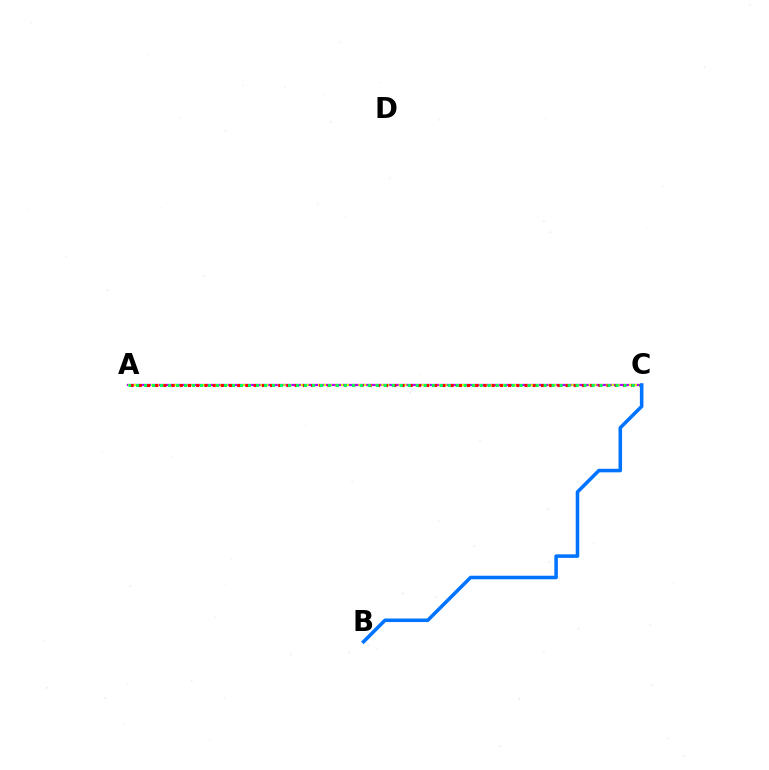{('A', 'C'): [{'color': '#b900ff', 'line_style': 'solid', 'thickness': 1.6}, {'color': '#d1ff00', 'line_style': 'dotted', 'thickness': 1.56}, {'color': '#ff0000', 'line_style': 'dotted', 'thickness': 2.23}, {'color': '#00ff5c', 'line_style': 'dotted', 'thickness': 2.17}], ('B', 'C'): [{'color': '#0074ff', 'line_style': 'solid', 'thickness': 2.56}]}